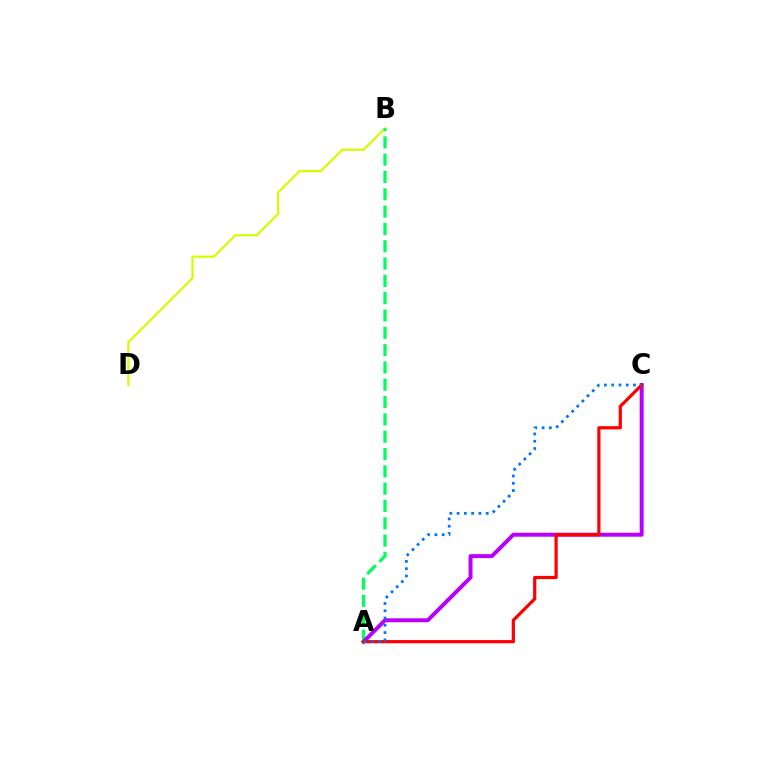{('B', 'D'): [{'color': '#d1ff00', 'line_style': 'solid', 'thickness': 1.59}], ('A', 'B'): [{'color': '#00ff5c', 'line_style': 'dashed', 'thickness': 2.35}], ('A', 'C'): [{'color': '#b900ff', 'line_style': 'solid', 'thickness': 2.85}, {'color': '#ff0000', 'line_style': 'solid', 'thickness': 2.31}, {'color': '#0074ff', 'line_style': 'dotted', 'thickness': 1.98}]}